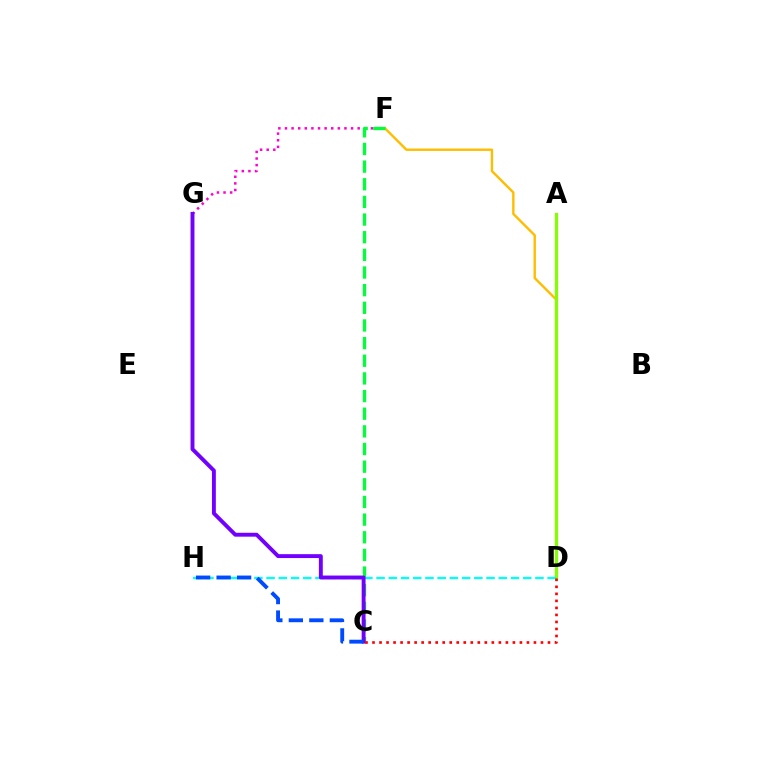{('D', 'F'): [{'color': '#ffbd00', 'line_style': 'solid', 'thickness': 1.73}], ('A', 'D'): [{'color': '#84ff00', 'line_style': 'solid', 'thickness': 2.31}], ('F', 'G'): [{'color': '#ff00cf', 'line_style': 'dotted', 'thickness': 1.8}], ('C', 'F'): [{'color': '#00ff39', 'line_style': 'dashed', 'thickness': 2.4}], ('D', 'H'): [{'color': '#00fff6', 'line_style': 'dashed', 'thickness': 1.66}], ('C', 'G'): [{'color': '#7200ff', 'line_style': 'solid', 'thickness': 2.81}], ('C', 'D'): [{'color': '#ff0000', 'line_style': 'dotted', 'thickness': 1.91}], ('C', 'H'): [{'color': '#004bff', 'line_style': 'dashed', 'thickness': 2.78}]}